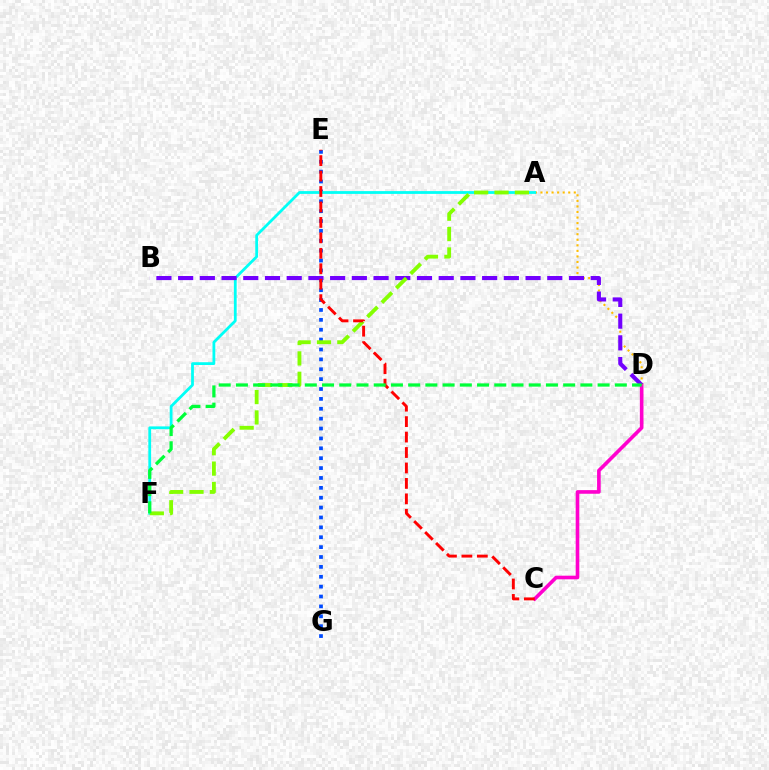{('C', 'D'): [{'color': '#ff00cf', 'line_style': 'solid', 'thickness': 2.61}], ('E', 'G'): [{'color': '#004bff', 'line_style': 'dotted', 'thickness': 2.68}], ('A', 'D'): [{'color': '#ffbd00', 'line_style': 'dotted', 'thickness': 1.51}], ('A', 'F'): [{'color': '#00fff6', 'line_style': 'solid', 'thickness': 2.0}, {'color': '#84ff00', 'line_style': 'dashed', 'thickness': 2.77}], ('B', 'D'): [{'color': '#7200ff', 'line_style': 'dashed', 'thickness': 2.95}], ('C', 'E'): [{'color': '#ff0000', 'line_style': 'dashed', 'thickness': 2.1}], ('D', 'F'): [{'color': '#00ff39', 'line_style': 'dashed', 'thickness': 2.34}]}